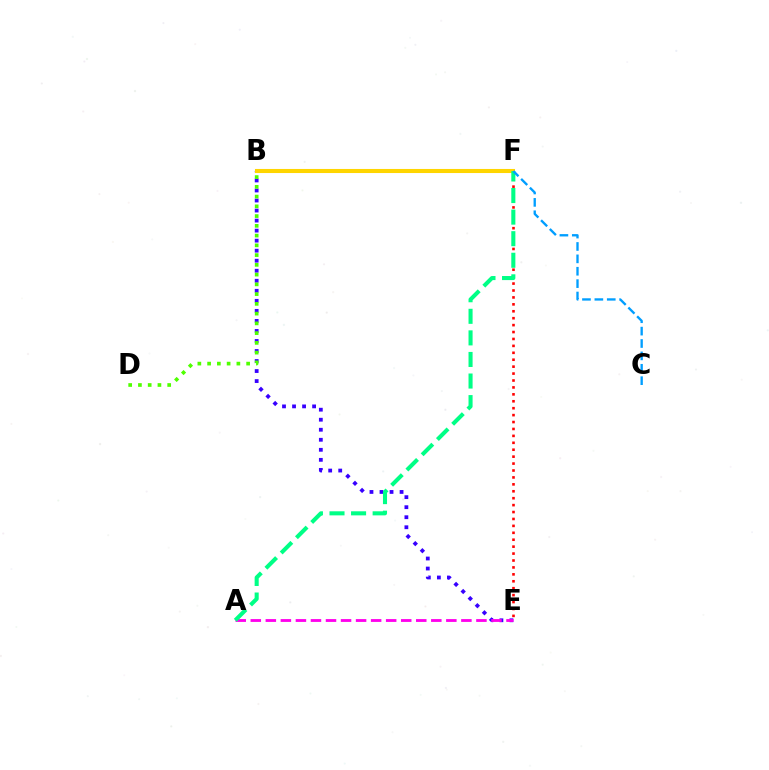{('B', 'E'): [{'color': '#3700ff', 'line_style': 'dotted', 'thickness': 2.73}], ('E', 'F'): [{'color': '#ff0000', 'line_style': 'dotted', 'thickness': 1.88}], ('A', 'E'): [{'color': '#ff00ed', 'line_style': 'dashed', 'thickness': 2.04}], ('B', 'D'): [{'color': '#4fff00', 'line_style': 'dotted', 'thickness': 2.65}], ('B', 'F'): [{'color': '#ffd500', 'line_style': 'solid', 'thickness': 2.94}], ('A', 'F'): [{'color': '#00ff86', 'line_style': 'dashed', 'thickness': 2.93}], ('C', 'F'): [{'color': '#009eff', 'line_style': 'dashed', 'thickness': 1.68}]}